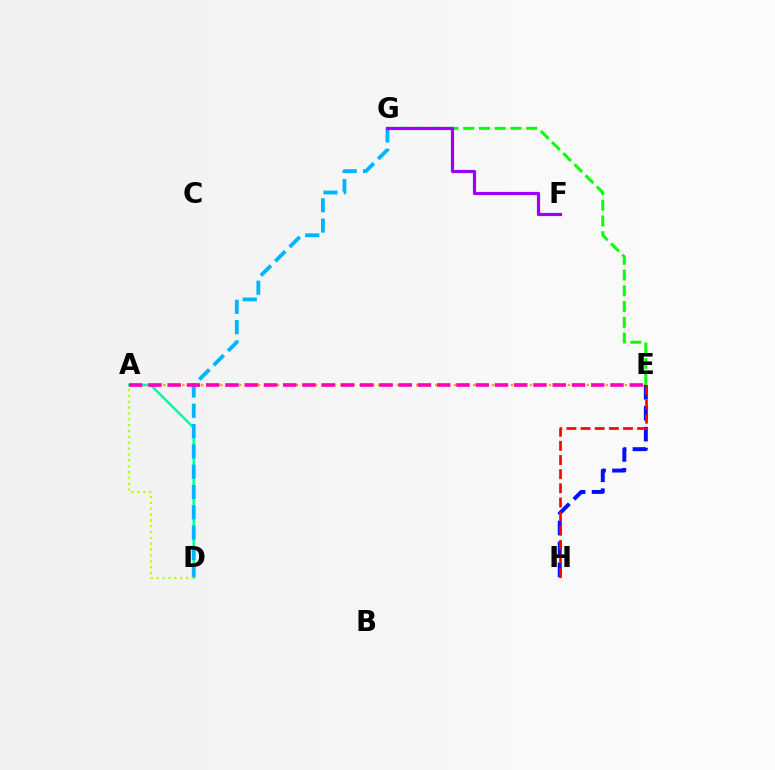{('A', 'E'): [{'color': '#ffa500', 'line_style': 'dotted', 'thickness': 1.72}, {'color': '#ff00bd', 'line_style': 'dashed', 'thickness': 2.62}], ('E', 'H'): [{'color': '#0010ff', 'line_style': 'dashed', 'thickness': 2.84}, {'color': '#ff0000', 'line_style': 'dashed', 'thickness': 1.92}], ('A', 'D'): [{'color': '#00ff9d', 'line_style': 'solid', 'thickness': 1.82}, {'color': '#b3ff00', 'line_style': 'dotted', 'thickness': 1.59}], ('E', 'G'): [{'color': '#08ff00', 'line_style': 'dashed', 'thickness': 2.14}], ('D', 'G'): [{'color': '#00b5ff', 'line_style': 'dashed', 'thickness': 2.76}], ('F', 'G'): [{'color': '#9b00ff', 'line_style': 'solid', 'thickness': 2.3}]}